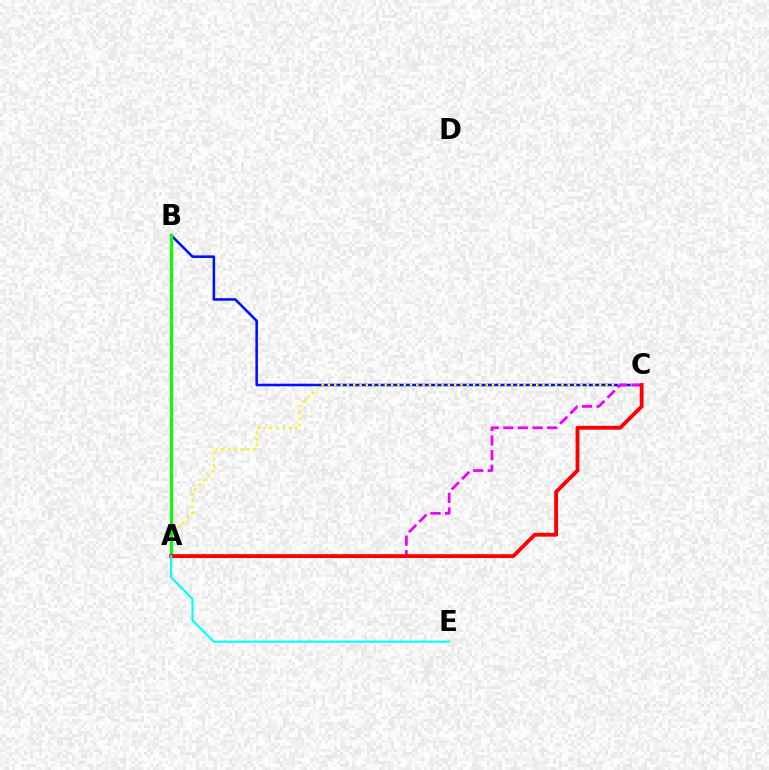{('B', 'C'): [{'color': '#0010ff', 'line_style': 'solid', 'thickness': 1.84}], ('A', 'C'): [{'color': '#fcf500', 'line_style': 'dotted', 'thickness': 1.71}, {'color': '#ee00ff', 'line_style': 'dashed', 'thickness': 1.98}, {'color': '#ff0000', 'line_style': 'solid', 'thickness': 2.75}], ('A', 'B'): [{'color': '#08ff00', 'line_style': 'solid', 'thickness': 2.24}], ('A', 'E'): [{'color': '#00fff6', 'line_style': 'solid', 'thickness': 1.51}]}